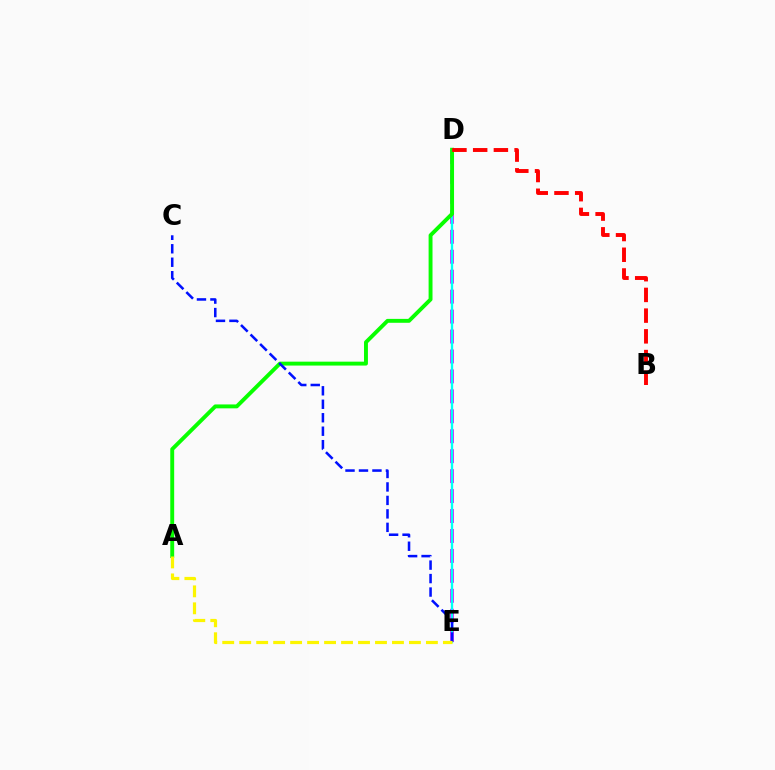{('D', 'E'): [{'color': '#ee00ff', 'line_style': 'dashed', 'thickness': 2.71}, {'color': '#00fff6', 'line_style': 'solid', 'thickness': 1.68}], ('A', 'D'): [{'color': '#08ff00', 'line_style': 'solid', 'thickness': 2.81}], ('C', 'E'): [{'color': '#0010ff', 'line_style': 'dashed', 'thickness': 1.83}], ('A', 'E'): [{'color': '#fcf500', 'line_style': 'dashed', 'thickness': 2.31}], ('B', 'D'): [{'color': '#ff0000', 'line_style': 'dashed', 'thickness': 2.81}]}